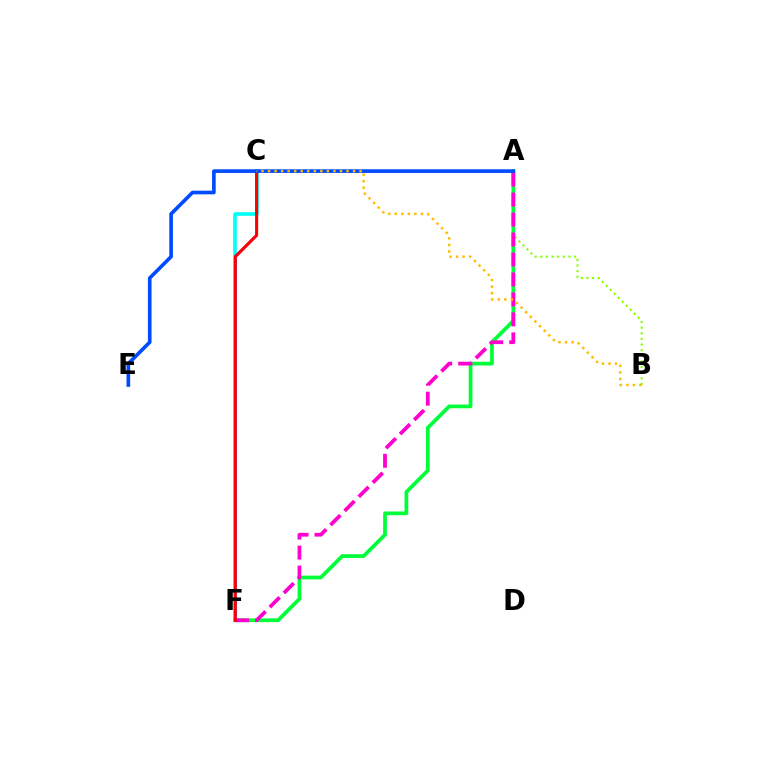{('A', 'B'): [{'color': '#84ff00', 'line_style': 'dotted', 'thickness': 1.53}], ('C', 'F'): [{'color': '#00fff6', 'line_style': 'solid', 'thickness': 2.59}, {'color': '#7200ff', 'line_style': 'solid', 'thickness': 1.81}, {'color': '#ff0000', 'line_style': 'solid', 'thickness': 2.15}], ('A', 'F'): [{'color': '#00ff39', 'line_style': 'solid', 'thickness': 2.69}, {'color': '#ff00cf', 'line_style': 'dashed', 'thickness': 2.71}], ('A', 'E'): [{'color': '#004bff', 'line_style': 'solid', 'thickness': 2.63}], ('B', 'C'): [{'color': '#ffbd00', 'line_style': 'dotted', 'thickness': 1.78}]}